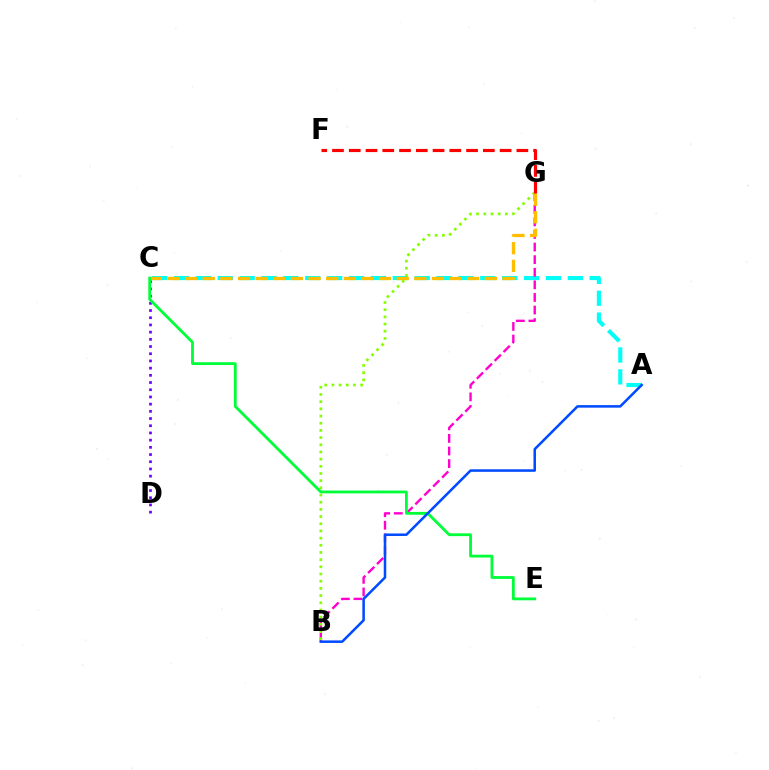{('A', 'C'): [{'color': '#00fff6', 'line_style': 'dashed', 'thickness': 2.97}], ('C', 'D'): [{'color': '#7200ff', 'line_style': 'dotted', 'thickness': 1.96}], ('B', 'G'): [{'color': '#ff00cf', 'line_style': 'dashed', 'thickness': 1.71}, {'color': '#84ff00', 'line_style': 'dotted', 'thickness': 1.95}], ('C', 'G'): [{'color': '#ffbd00', 'line_style': 'dashed', 'thickness': 2.4}], ('C', 'E'): [{'color': '#00ff39', 'line_style': 'solid', 'thickness': 2.03}], ('A', 'B'): [{'color': '#004bff', 'line_style': 'solid', 'thickness': 1.82}], ('F', 'G'): [{'color': '#ff0000', 'line_style': 'dashed', 'thickness': 2.28}]}